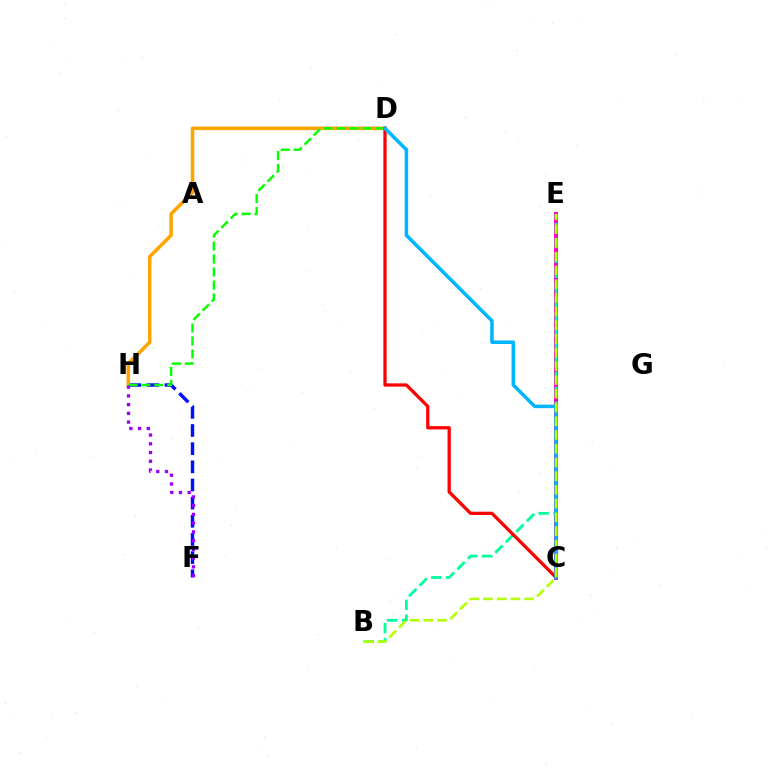{('C', 'E'): [{'color': '#ff00bd', 'line_style': 'solid', 'thickness': 2.88}], ('F', 'H'): [{'color': '#0010ff', 'line_style': 'dashed', 'thickness': 2.47}, {'color': '#9b00ff', 'line_style': 'dotted', 'thickness': 2.37}], ('D', 'H'): [{'color': '#ffa500', 'line_style': 'solid', 'thickness': 2.56}, {'color': '#08ff00', 'line_style': 'dashed', 'thickness': 1.76}], ('B', 'E'): [{'color': '#00ff9d', 'line_style': 'dashed', 'thickness': 2.02}, {'color': '#b3ff00', 'line_style': 'dashed', 'thickness': 1.86}], ('C', 'D'): [{'color': '#ff0000', 'line_style': 'solid', 'thickness': 2.36}, {'color': '#00b5ff', 'line_style': 'solid', 'thickness': 2.55}]}